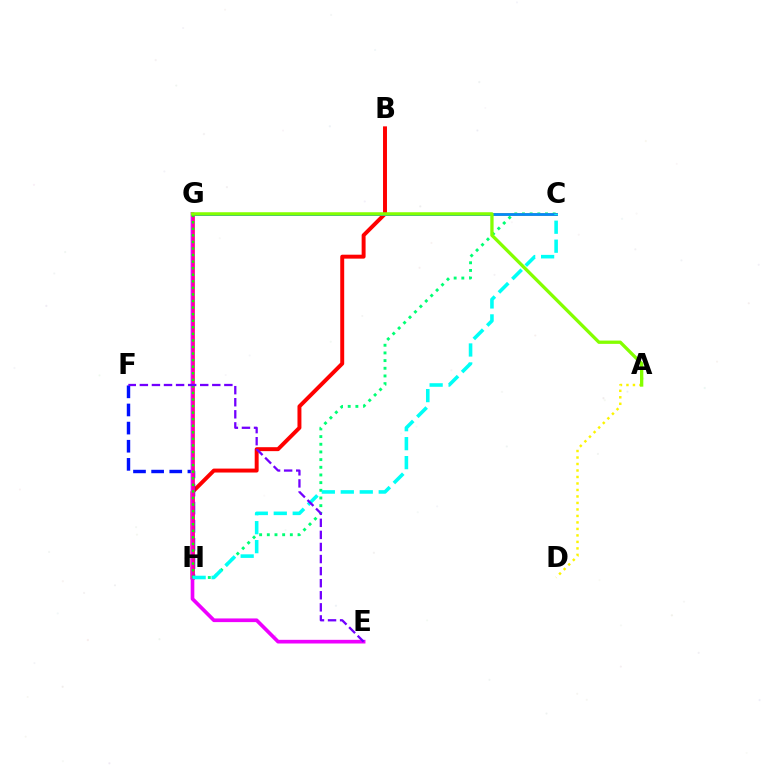{('C', 'H'): [{'color': '#00ff74', 'line_style': 'dotted', 'thickness': 2.08}, {'color': '#00fff6', 'line_style': 'dashed', 'thickness': 2.58}], ('B', 'H'): [{'color': '#ff0000', 'line_style': 'solid', 'thickness': 2.84}], ('F', 'H'): [{'color': '#0010ff', 'line_style': 'dashed', 'thickness': 2.46}], ('C', 'G'): [{'color': '#ff7c00', 'line_style': 'solid', 'thickness': 1.97}, {'color': '#008cff', 'line_style': 'solid', 'thickness': 1.98}], ('A', 'D'): [{'color': '#fcf500', 'line_style': 'dotted', 'thickness': 1.76}], ('E', 'G'): [{'color': '#ee00ff', 'line_style': 'solid', 'thickness': 2.64}], ('G', 'H'): [{'color': '#ff0094', 'line_style': 'solid', 'thickness': 1.9}, {'color': '#08ff00', 'line_style': 'dotted', 'thickness': 1.78}], ('A', 'G'): [{'color': '#84ff00', 'line_style': 'solid', 'thickness': 2.38}], ('E', 'F'): [{'color': '#7200ff', 'line_style': 'dashed', 'thickness': 1.64}]}